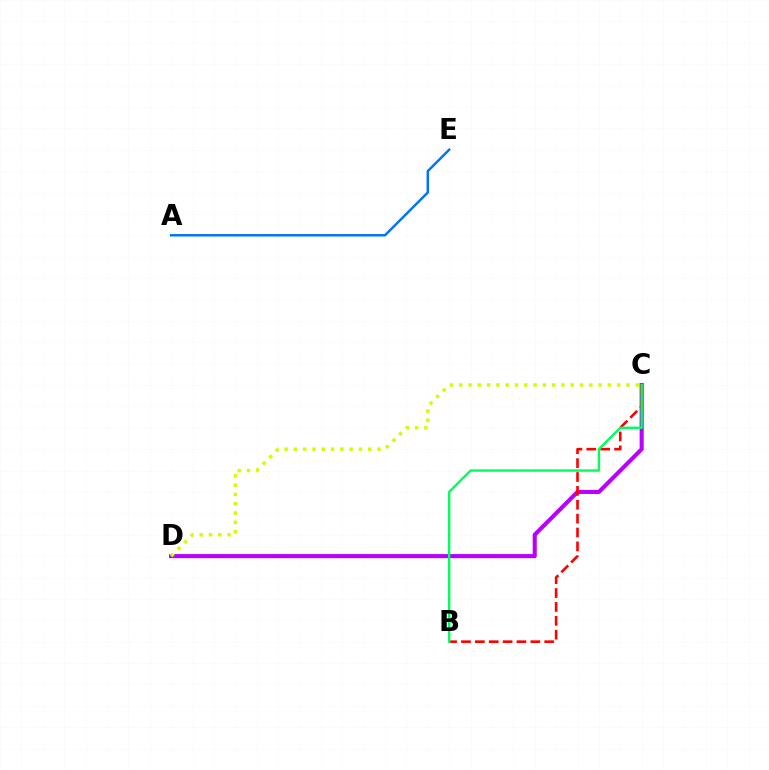{('A', 'E'): [{'color': '#0074ff', 'line_style': 'solid', 'thickness': 1.77}], ('C', 'D'): [{'color': '#b900ff', 'line_style': 'solid', 'thickness': 2.93}, {'color': '#d1ff00', 'line_style': 'dotted', 'thickness': 2.52}], ('B', 'C'): [{'color': '#ff0000', 'line_style': 'dashed', 'thickness': 1.89}, {'color': '#00ff5c', 'line_style': 'solid', 'thickness': 1.72}]}